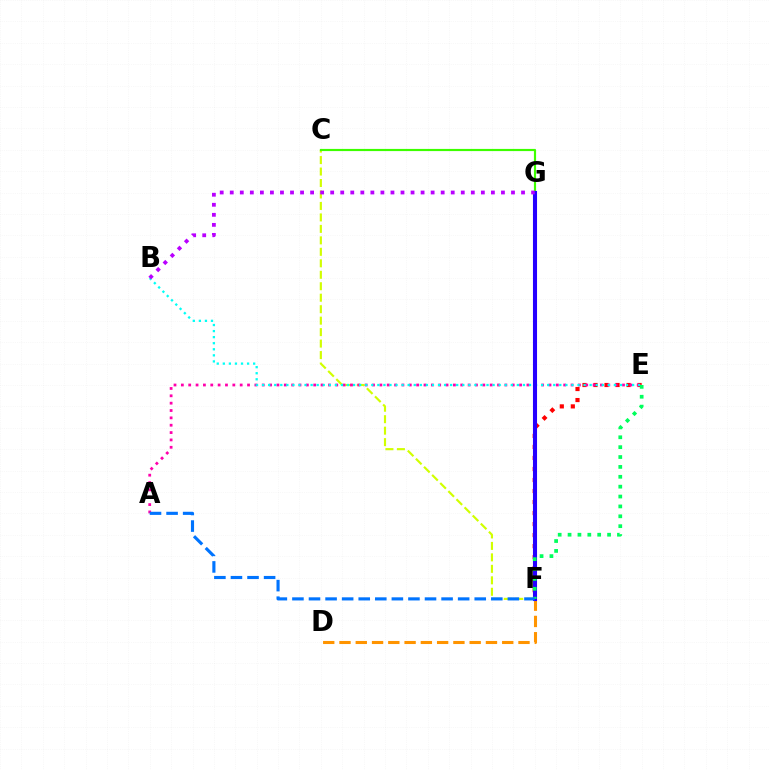{('C', 'F'): [{'color': '#d1ff00', 'line_style': 'dashed', 'thickness': 1.56}], ('E', 'F'): [{'color': '#ff0000', 'line_style': 'dotted', 'thickness': 2.99}, {'color': '#00ff5c', 'line_style': 'dotted', 'thickness': 2.68}], ('A', 'E'): [{'color': '#ff00ac', 'line_style': 'dotted', 'thickness': 2.0}], ('B', 'E'): [{'color': '#00fff6', 'line_style': 'dotted', 'thickness': 1.65}], ('D', 'F'): [{'color': '#ff9400', 'line_style': 'dashed', 'thickness': 2.21}], ('C', 'G'): [{'color': '#3dff00', 'line_style': 'solid', 'thickness': 1.56}], ('F', 'G'): [{'color': '#2500ff', 'line_style': 'solid', 'thickness': 2.93}], ('A', 'F'): [{'color': '#0074ff', 'line_style': 'dashed', 'thickness': 2.25}], ('B', 'G'): [{'color': '#b900ff', 'line_style': 'dotted', 'thickness': 2.73}]}